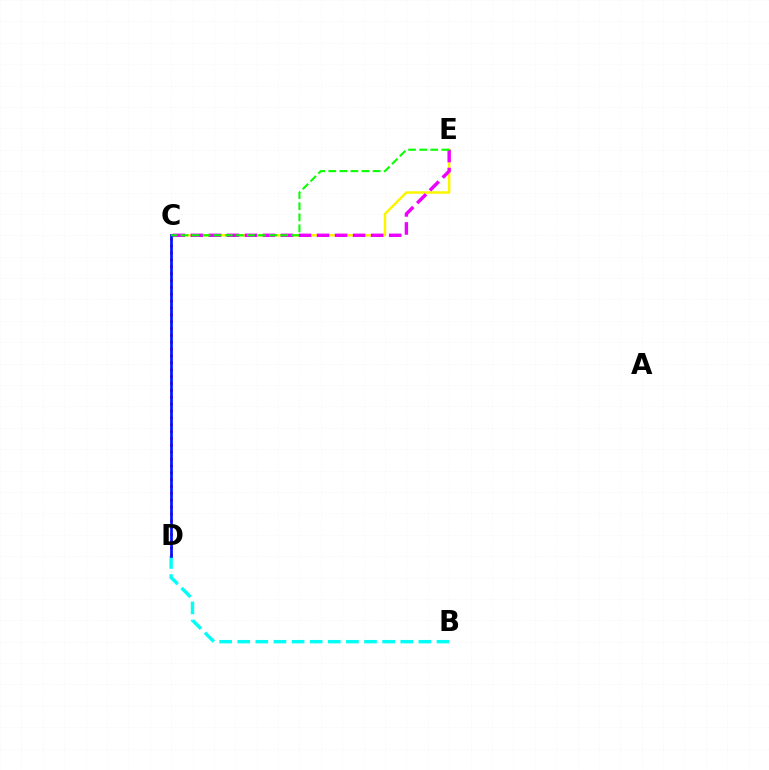{('C', 'D'): [{'color': '#ff0000', 'line_style': 'dotted', 'thickness': 1.87}, {'color': '#0010ff', 'line_style': 'solid', 'thickness': 1.94}], ('B', 'D'): [{'color': '#00fff6', 'line_style': 'dashed', 'thickness': 2.46}], ('C', 'E'): [{'color': '#fcf500', 'line_style': 'solid', 'thickness': 1.79}, {'color': '#ee00ff', 'line_style': 'dashed', 'thickness': 2.45}, {'color': '#08ff00', 'line_style': 'dashed', 'thickness': 1.51}]}